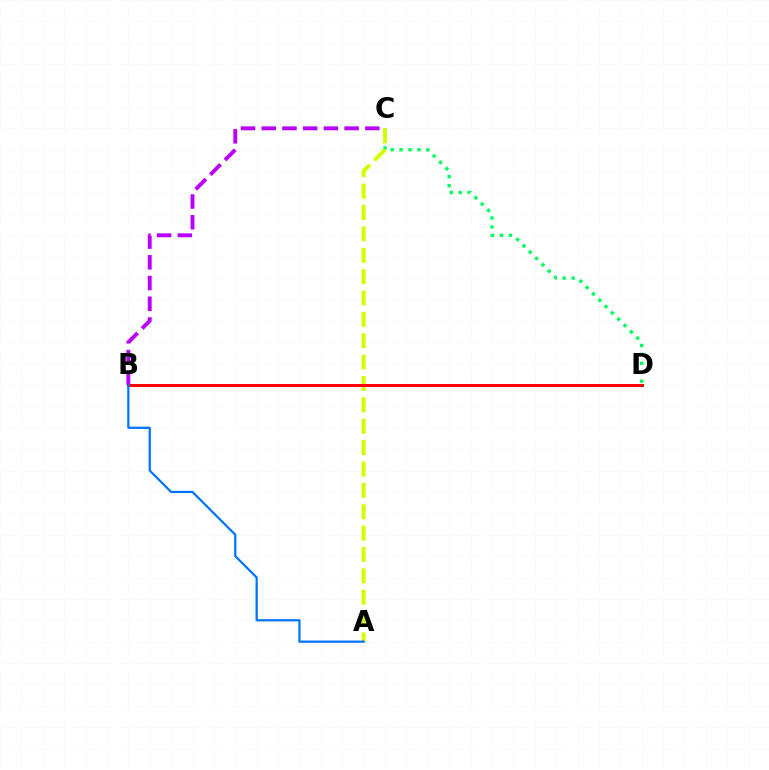{('C', 'D'): [{'color': '#00ff5c', 'line_style': 'dotted', 'thickness': 2.43}], ('A', 'C'): [{'color': '#d1ff00', 'line_style': 'dashed', 'thickness': 2.9}], ('B', 'D'): [{'color': '#ff0000', 'line_style': 'solid', 'thickness': 2.14}], ('B', 'C'): [{'color': '#b900ff', 'line_style': 'dashed', 'thickness': 2.81}], ('A', 'B'): [{'color': '#0074ff', 'line_style': 'solid', 'thickness': 1.62}]}